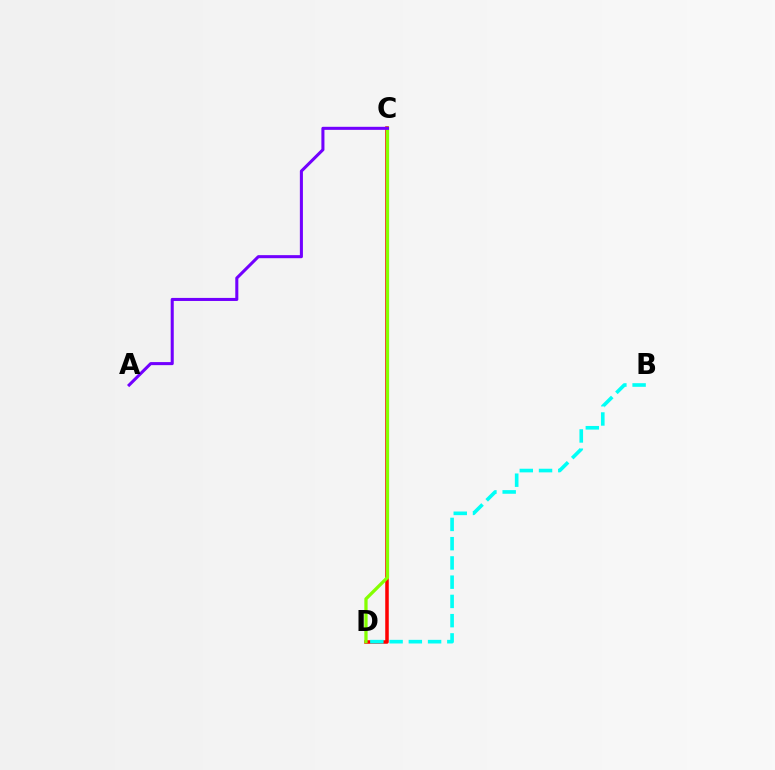{('C', 'D'): [{'color': '#ff0000', 'line_style': 'solid', 'thickness': 2.53}, {'color': '#84ff00', 'line_style': 'solid', 'thickness': 2.35}], ('B', 'D'): [{'color': '#00fff6', 'line_style': 'dashed', 'thickness': 2.61}], ('A', 'C'): [{'color': '#7200ff', 'line_style': 'solid', 'thickness': 2.2}]}